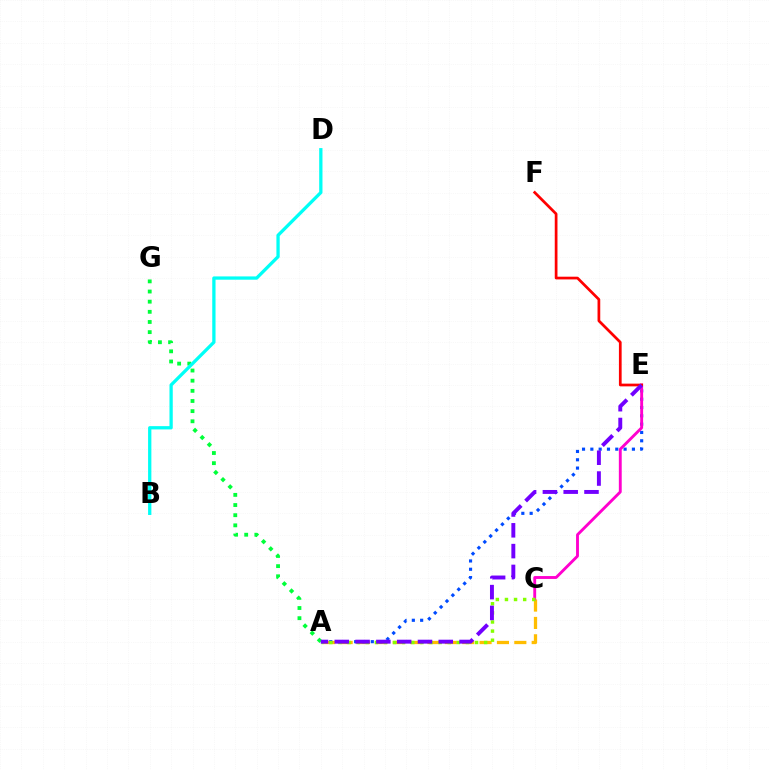{('A', 'C'): [{'color': '#ffbd00', 'line_style': 'dashed', 'thickness': 2.36}, {'color': '#84ff00', 'line_style': 'dotted', 'thickness': 2.48}], ('A', 'E'): [{'color': '#004bff', 'line_style': 'dotted', 'thickness': 2.26}, {'color': '#7200ff', 'line_style': 'dashed', 'thickness': 2.83}], ('C', 'E'): [{'color': '#ff00cf', 'line_style': 'solid', 'thickness': 2.07}], ('E', 'F'): [{'color': '#ff0000', 'line_style': 'solid', 'thickness': 1.96}], ('A', 'G'): [{'color': '#00ff39', 'line_style': 'dotted', 'thickness': 2.76}], ('B', 'D'): [{'color': '#00fff6', 'line_style': 'solid', 'thickness': 2.37}]}